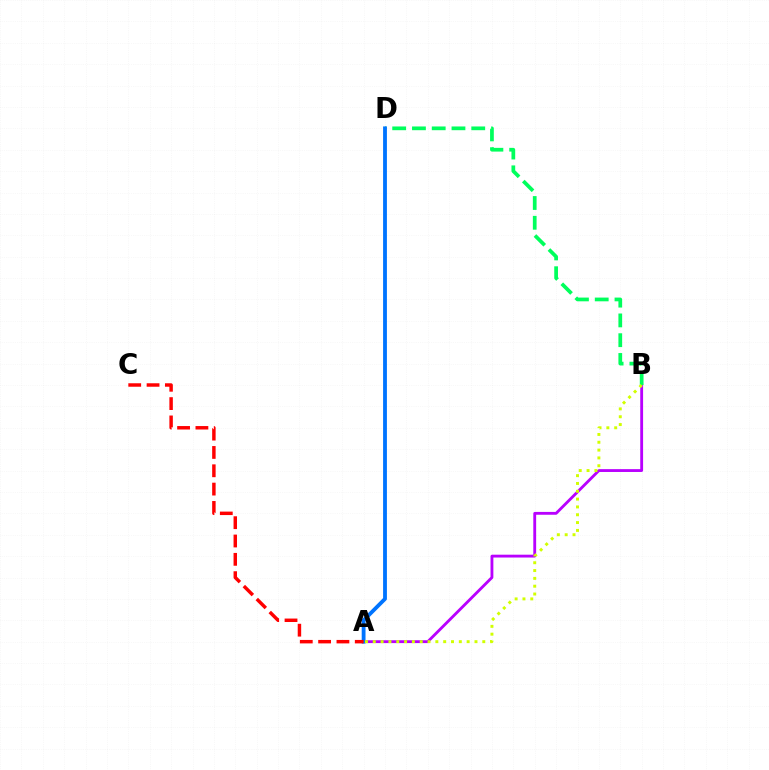{('A', 'B'): [{'color': '#b900ff', 'line_style': 'solid', 'thickness': 2.05}, {'color': '#d1ff00', 'line_style': 'dotted', 'thickness': 2.13}], ('B', 'D'): [{'color': '#00ff5c', 'line_style': 'dashed', 'thickness': 2.69}], ('A', 'D'): [{'color': '#0074ff', 'line_style': 'solid', 'thickness': 2.75}], ('A', 'C'): [{'color': '#ff0000', 'line_style': 'dashed', 'thickness': 2.49}]}